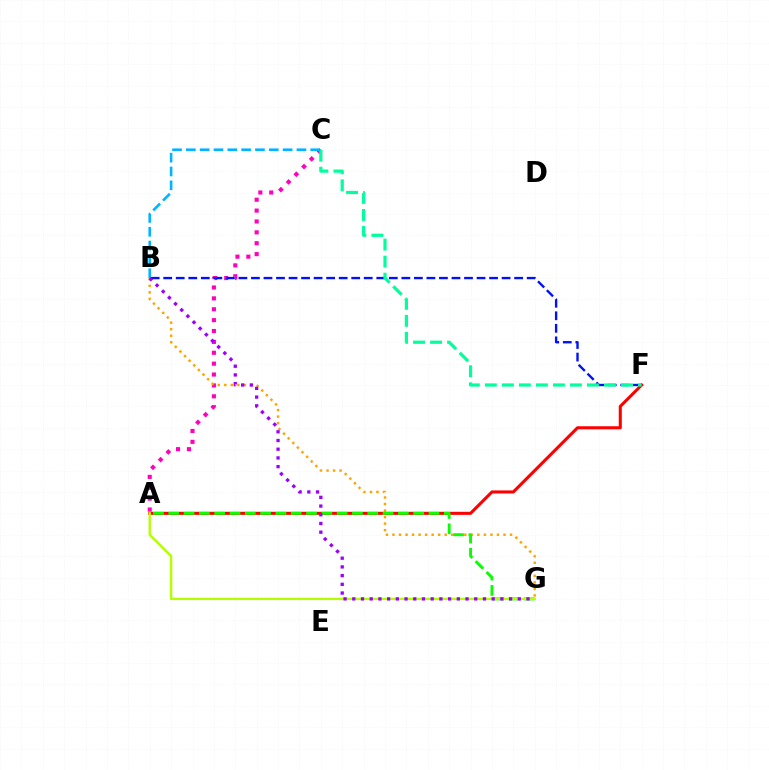{('A', 'C'): [{'color': '#ff00bd', 'line_style': 'dotted', 'thickness': 2.96}], ('B', 'G'): [{'color': '#ffa500', 'line_style': 'dotted', 'thickness': 1.77}, {'color': '#9b00ff', 'line_style': 'dotted', 'thickness': 2.37}], ('B', 'F'): [{'color': '#0010ff', 'line_style': 'dashed', 'thickness': 1.7}], ('A', 'F'): [{'color': '#ff0000', 'line_style': 'solid', 'thickness': 2.2}], ('C', 'F'): [{'color': '#00ff9d', 'line_style': 'dashed', 'thickness': 2.31}], ('A', 'G'): [{'color': '#08ff00', 'line_style': 'dashed', 'thickness': 2.08}, {'color': '#b3ff00', 'line_style': 'solid', 'thickness': 1.69}], ('B', 'C'): [{'color': '#00b5ff', 'line_style': 'dashed', 'thickness': 1.88}]}